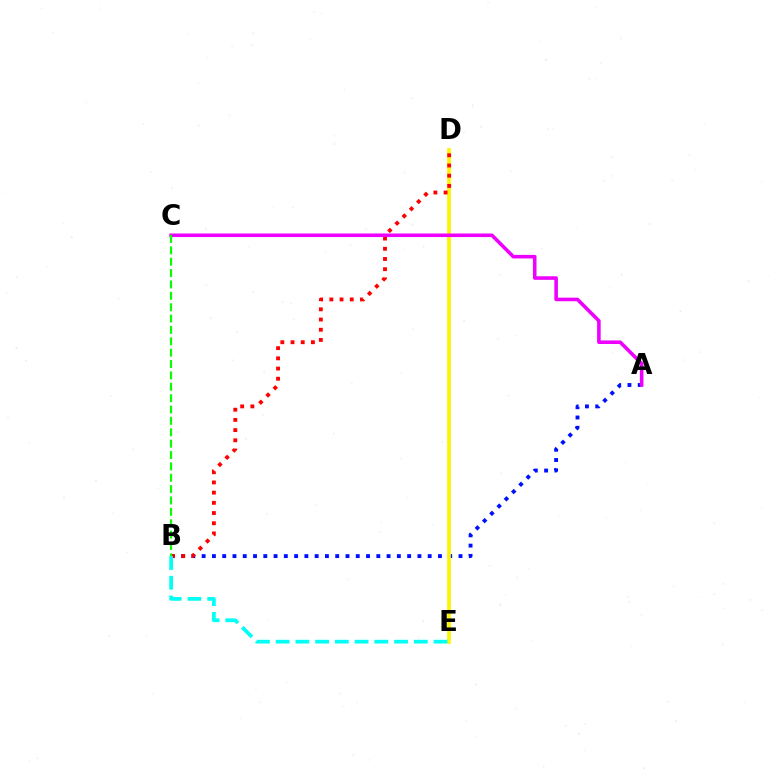{('A', 'B'): [{'color': '#0010ff', 'line_style': 'dotted', 'thickness': 2.79}], ('D', 'E'): [{'color': '#fcf500', 'line_style': 'solid', 'thickness': 2.66}], ('B', 'D'): [{'color': '#ff0000', 'line_style': 'dotted', 'thickness': 2.77}], ('B', 'E'): [{'color': '#00fff6', 'line_style': 'dashed', 'thickness': 2.68}], ('A', 'C'): [{'color': '#ee00ff', 'line_style': 'solid', 'thickness': 2.57}], ('B', 'C'): [{'color': '#08ff00', 'line_style': 'dashed', 'thickness': 1.54}]}